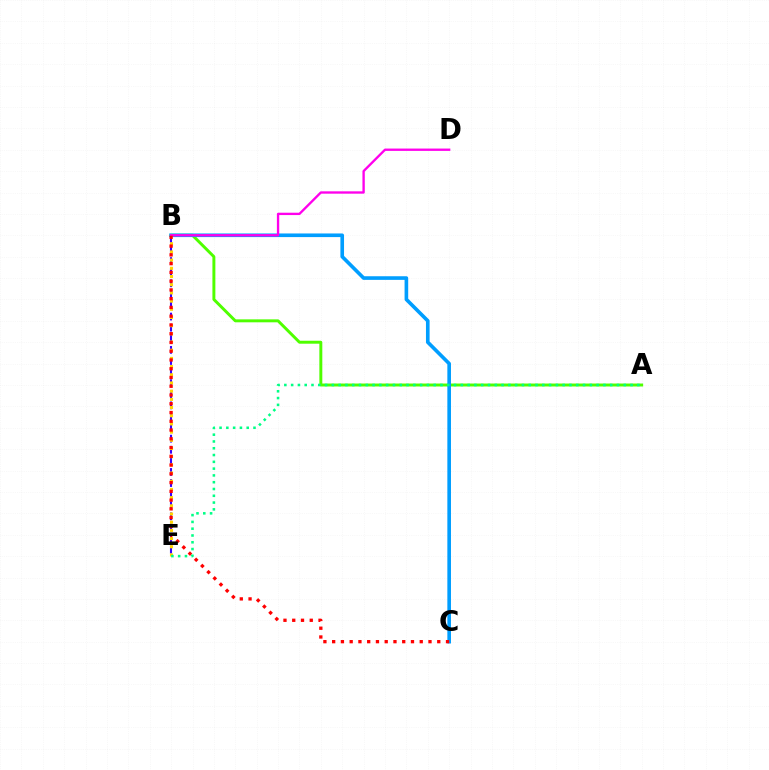{('A', 'B'): [{'color': '#4fff00', 'line_style': 'solid', 'thickness': 2.13}], ('B', 'E'): [{'color': '#3700ff', 'line_style': 'dashed', 'thickness': 1.51}, {'color': '#ffd500', 'line_style': 'dotted', 'thickness': 2.23}], ('B', 'C'): [{'color': '#009eff', 'line_style': 'solid', 'thickness': 2.61}, {'color': '#ff0000', 'line_style': 'dotted', 'thickness': 2.38}], ('B', 'D'): [{'color': '#ff00ed', 'line_style': 'solid', 'thickness': 1.69}], ('A', 'E'): [{'color': '#00ff86', 'line_style': 'dotted', 'thickness': 1.84}]}